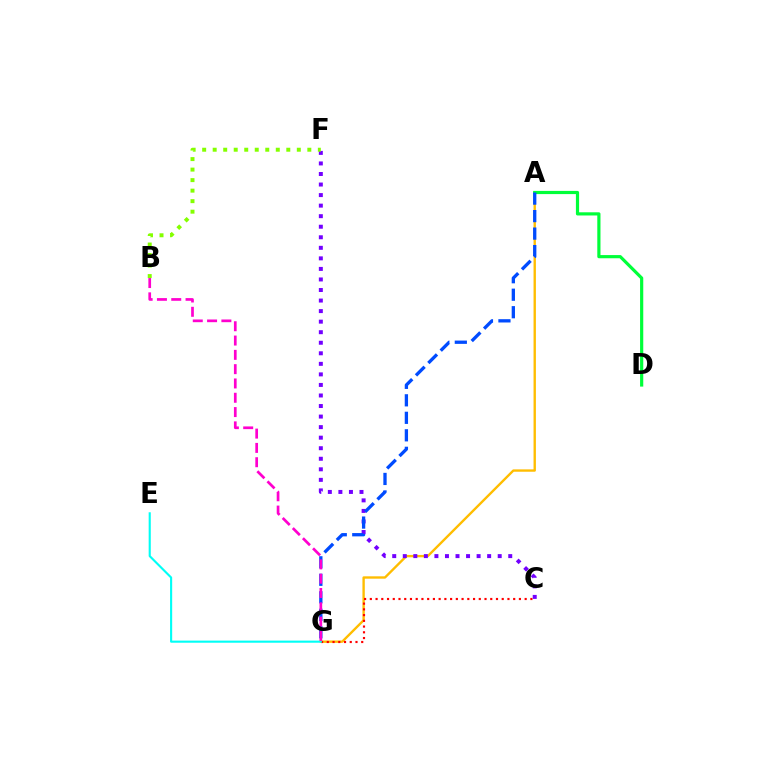{('A', 'G'): [{'color': '#ffbd00', 'line_style': 'solid', 'thickness': 1.7}, {'color': '#004bff', 'line_style': 'dashed', 'thickness': 2.38}], ('C', 'G'): [{'color': '#ff0000', 'line_style': 'dotted', 'thickness': 1.56}], ('A', 'D'): [{'color': '#00ff39', 'line_style': 'solid', 'thickness': 2.29}], ('E', 'G'): [{'color': '#00fff6', 'line_style': 'solid', 'thickness': 1.53}], ('C', 'F'): [{'color': '#7200ff', 'line_style': 'dotted', 'thickness': 2.87}], ('B', 'F'): [{'color': '#84ff00', 'line_style': 'dotted', 'thickness': 2.86}], ('B', 'G'): [{'color': '#ff00cf', 'line_style': 'dashed', 'thickness': 1.94}]}